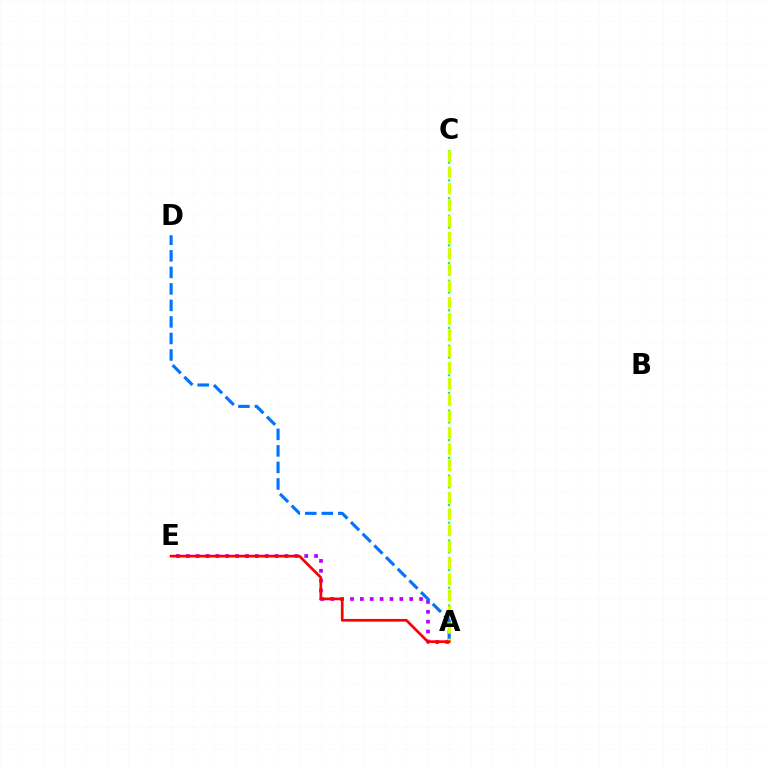{('A', 'E'): [{'color': '#b900ff', 'line_style': 'dotted', 'thickness': 2.68}, {'color': '#ff0000', 'line_style': 'solid', 'thickness': 1.95}], ('A', 'C'): [{'color': '#00ff5c', 'line_style': 'dotted', 'thickness': 1.6}, {'color': '#d1ff00', 'line_style': 'dashed', 'thickness': 2.21}], ('A', 'D'): [{'color': '#0074ff', 'line_style': 'dashed', 'thickness': 2.25}]}